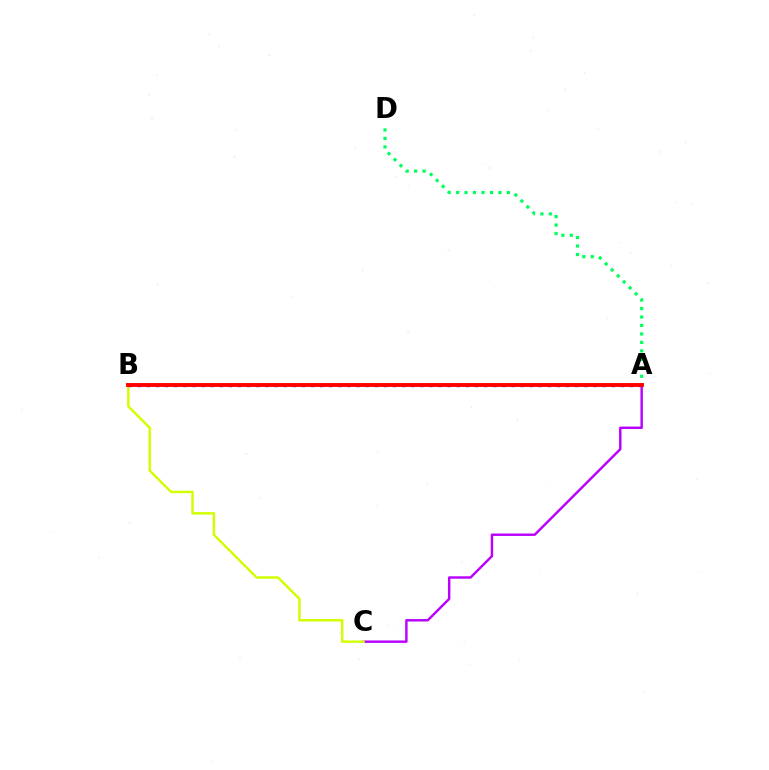{('A', 'C'): [{'color': '#b900ff', 'line_style': 'solid', 'thickness': 1.74}], ('B', 'C'): [{'color': '#d1ff00', 'line_style': 'solid', 'thickness': 1.76}], ('A', 'B'): [{'color': '#0074ff', 'line_style': 'dotted', 'thickness': 2.48}, {'color': '#ff0000', 'line_style': 'solid', 'thickness': 2.8}], ('A', 'D'): [{'color': '#00ff5c', 'line_style': 'dotted', 'thickness': 2.3}]}